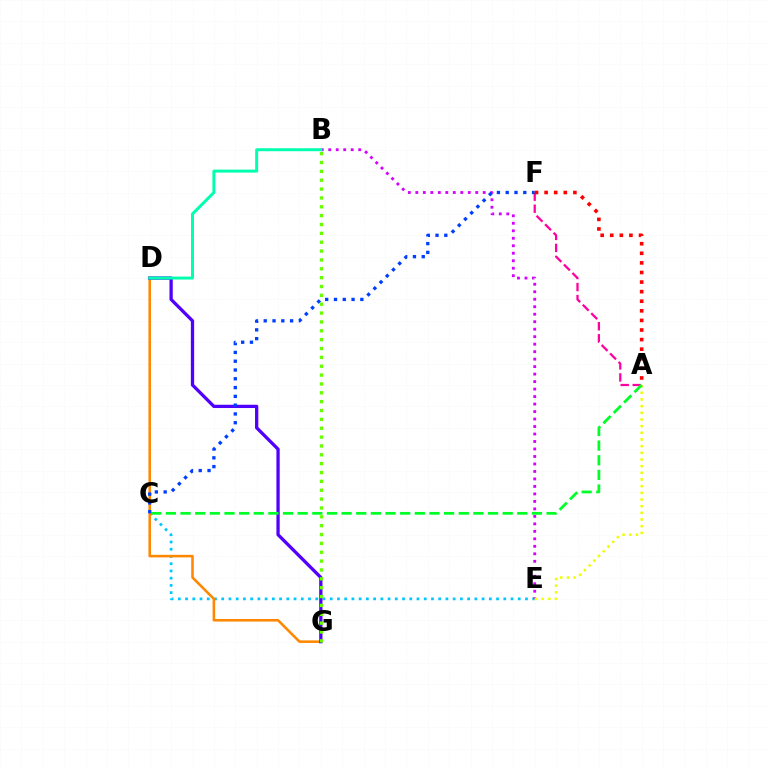{('C', 'E'): [{'color': '#00c7ff', 'line_style': 'dotted', 'thickness': 1.97}], ('D', 'G'): [{'color': '#ff8800', 'line_style': 'solid', 'thickness': 1.85}, {'color': '#4f00ff', 'line_style': 'solid', 'thickness': 2.36}], ('A', 'F'): [{'color': '#ff00a0', 'line_style': 'dashed', 'thickness': 1.63}, {'color': '#ff0000', 'line_style': 'dotted', 'thickness': 2.61}], ('B', 'E'): [{'color': '#d600ff', 'line_style': 'dotted', 'thickness': 2.03}], ('A', 'E'): [{'color': '#eeff00', 'line_style': 'dotted', 'thickness': 1.81}], ('A', 'C'): [{'color': '#00ff27', 'line_style': 'dashed', 'thickness': 1.99}], ('B', 'D'): [{'color': '#00ffaf', 'line_style': 'solid', 'thickness': 2.14}], ('C', 'F'): [{'color': '#003fff', 'line_style': 'dotted', 'thickness': 2.39}], ('B', 'G'): [{'color': '#66ff00', 'line_style': 'dotted', 'thickness': 2.41}]}